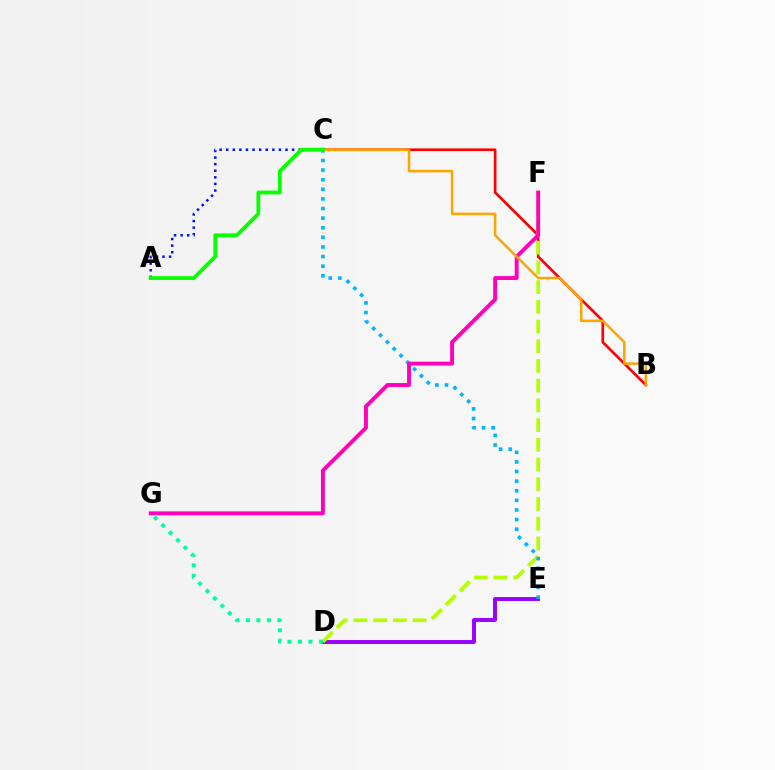{('D', 'E'): [{'color': '#9b00ff', 'line_style': 'solid', 'thickness': 2.82}], ('B', 'C'): [{'color': '#ff0000', 'line_style': 'solid', 'thickness': 1.91}, {'color': '#ffa500', 'line_style': 'solid', 'thickness': 1.81}], ('D', 'F'): [{'color': '#b3ff00', 'line_style': 'dashed', 'thickness': 2.68}], ('C', 'E'): [{'color': '#00b5ff', 'line_style': 'dotted', 'thickness': 2.61}], ('F', 'G'): [{'color': '#ff00bd', 'line_style': 'solid', 'thickness': 2.81}], ('D', 'G'): [{'color': '#00ff9d', 'line_style': 'dotted', 'thickness': 2.85}], ('A', 'C'): [{'color': '#0010ff', 'line_style': 'dotted', 'thickness': 1.79}, {'color': '#08ff00', 'line_style': 'solid', 'thickness': 2.73}]}